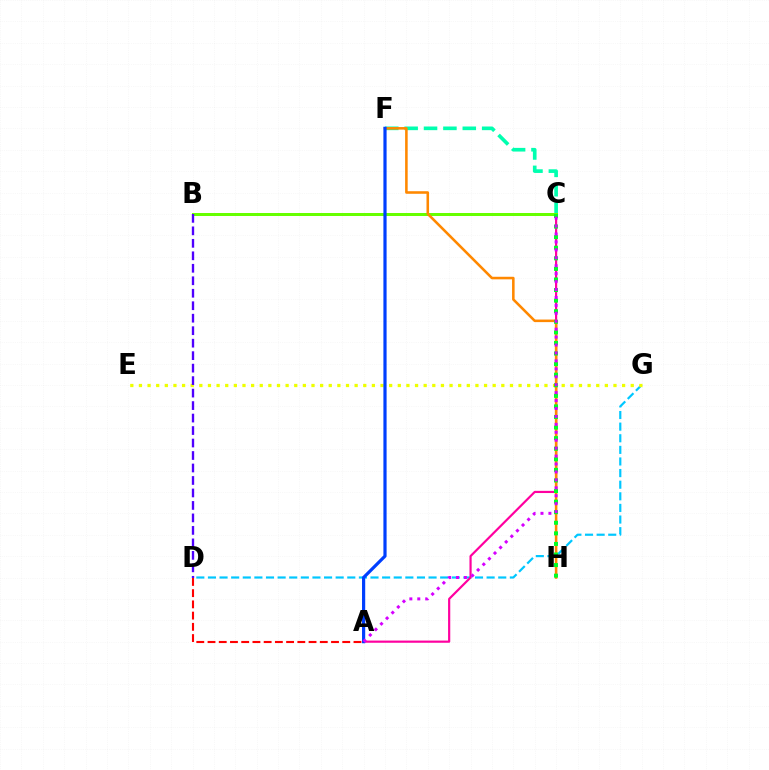{('D', 'G'): [{'color': '#00c7ff', 'line_style': 'dashed', 'thickness': 1.58}], ('A', 'C'): [{'color': '#ff00a0', 'line_style': 'solid', 'thickness': 1.57}, {'color': '#d600ff', 'line_style': 'dotted', 'thickness': 2.16}], ('E', 'G'): [{'color': '#eeff00', 'line_style': 'dotted', 'thickness': 2.34}], ('C', 'F'): [{'color': '#00ffaf', 'line_style': 'dashed', 'thickness': 2.63}], ('B', 'C'): [{'color': '#66ff00', 'line_style': 'solid', 'thickness': 2.15}], ('F', 'H'): [{'color': '#ff8800', 'line_style': 'solid', 'thickness': 1.85}], ('A', 'D'): [{'color': '#ff0000', 'line_style': 'dashed', 'thickness': 1.53}], ('C', 'H'): [{'color': '#00ff27', 'line_style': 'dotted', 'thickness': 2.87}], ('A', 'F'): [{'color': '#003fff', 'line_style': 'solid', 'thickness': 2.3}], ('B', 'D'): [{'color': '#4f00ff', 'line_style': 'dashed', 'thickness': 1.7}]}